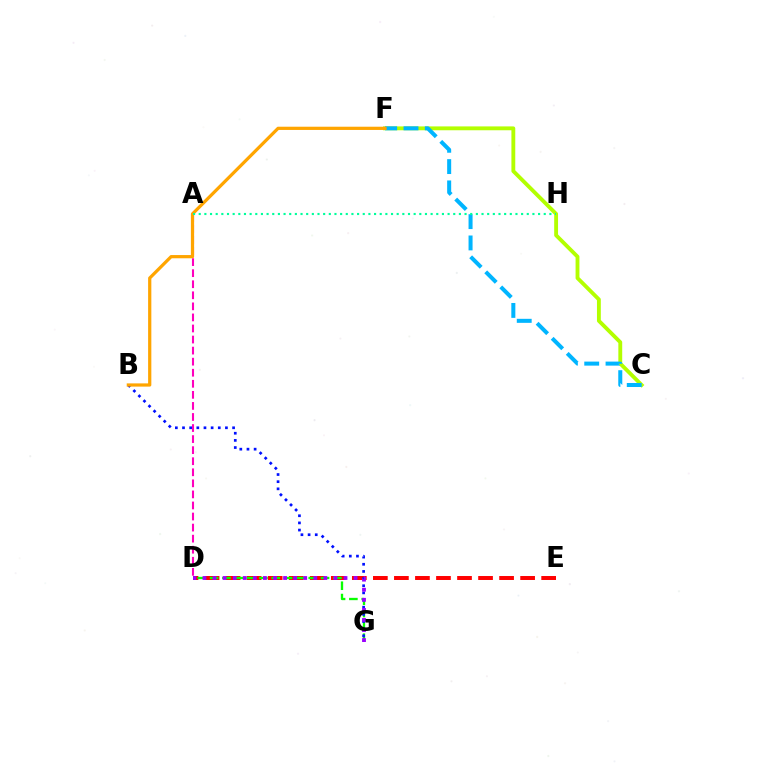{('D', 'E'): [{'color': '#ff0000', 'line_style': 'dashed', 'thickness': 2.86}], ('D', 'G'): [{'color': '#08ff00', 'line_style': 'dashed', 'thickness': 1.67}, {'color': '#9b00ff', 'line_style': 'dotted', 'thickness': 2.74}], ('C', 'F'): [{'color': '#b3ff00', 'line_style': 'solid', 'thickness': 2.78}, {'color': '#00b5ff', 'line_style': 'dashed', 'thickness': 2.89}], ('B', 'G'): [{'color': '#0010ff', 'line_style': 'dotted', 'thickness': 1.94}], ('A', 'D'): [{'color': '#ff00bd', 'line_style': 'dashed', 'thickness': 1.5}], ('B', 'F'): [{'color': '#ffa500', 'line_style': 'solid', 'thickness': 2.33}], ('A', 'H'): [{'color': '#00ff9d', 'line_style': 'dotted', 'thickness': 1.54}]}